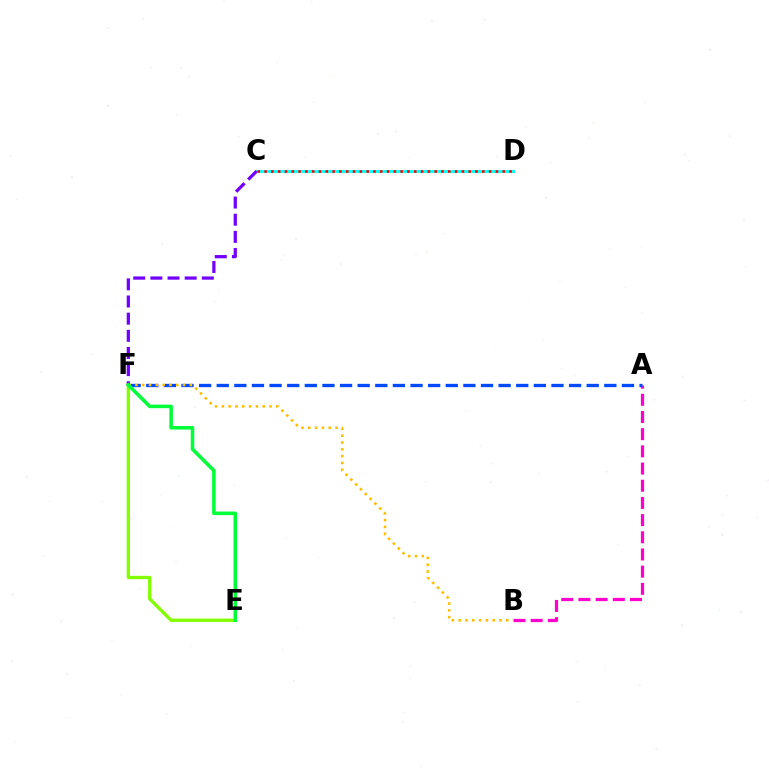{('C', 'D'): [{'color': '#00fff6', 'line_style': 'solid', 'thickness': 2.06}, {'color': '#ff0000', 'line_style': 'dotted', 'thickness': 1.85}], ('A', 'B'): [{'color': '#ff00cf', 'line_style': 'dashed', 'thickness': 2.33}], ('A', 'F'): [{'color': '#004bff', 'line_style': 'dashed', 'thickness': 2.39}], ('E', 'F'): [{'color': '#84ff00', 'line_style': 'solid', 'thickness': 2.4}, {'color': '#00ff39', 'line_style': 'solid', 'thickness': 2.56}], ('C', 'F'): [{'color': '#7200ff', 'line_style': 'dashed', 'thickness': 2.33}], ('B', 'F'): [{'color': '#ffbd00', 'line_style': 'dotted', 'thickness': 1.85}]}